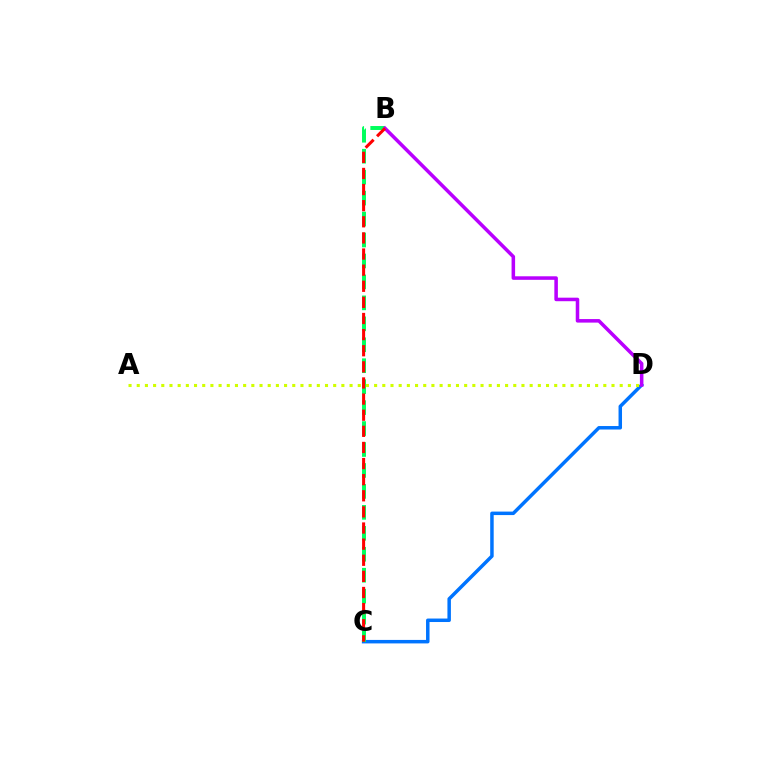{('C', 'D'): [{'color': '#0074ff', 'line_style': 'solid', 'thickness': 2.51}], ('B', 'C'): [{'color': '#00ff5c', 'line_style': 'dashed', 'thickness': 2.85}, {'color': '#ff0000', 'line_style': 'dashed', 'thickness': 2.19}], ('B', 'D'): [{'color': '#b900ff', 'line_style': 'solid', 'thickness': 2.54}], ('A', 'D'): [{'color': '#d1ff00', 'line_style': 'dotted', 'thickness': 2.22}]}